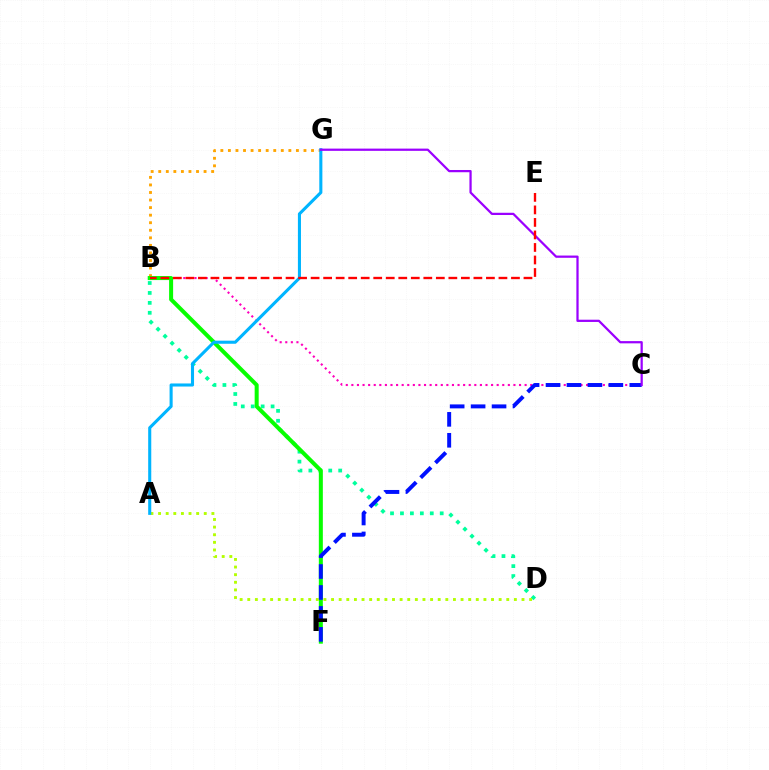{('B', 'C'): [{'color': '#ff00bd', 'line_style': 'dotted', 'thickness': 1.52}], ('B', 'D'): [{'color': '#00ff9d', 'line_style': 'dotted', 'thickness': 2.7}], ('B', 'G'): [{'color': '#ffa500', 'line_style': 'dotted', 'thickness': 2.05}], ('B', 'F'): [{'color': '#08ff00', 'line_style': 'solid', 'thickness': 2.89}], ('A', 'D'): [{'color': '#b3ff00', 'line_style': 'dotted', 'thickness': 2.07}], ('C', 'F'): [{'color': '#0010ff', 'line_style': 'dashed', 'thickness': 2.85}], ('A', 'G'): [{'color': '#00b5ff', 'line_style': 'solid', 'thickness': 2.22}], ('C', 'G'): [{'color': '#9b00ff', 'line_style': 'solid', 'thickness': 1.61}], ('B', 'E'): [{'color': '#ff0000', 'line_style': 'dashed', 'thickness': 1.7}]}